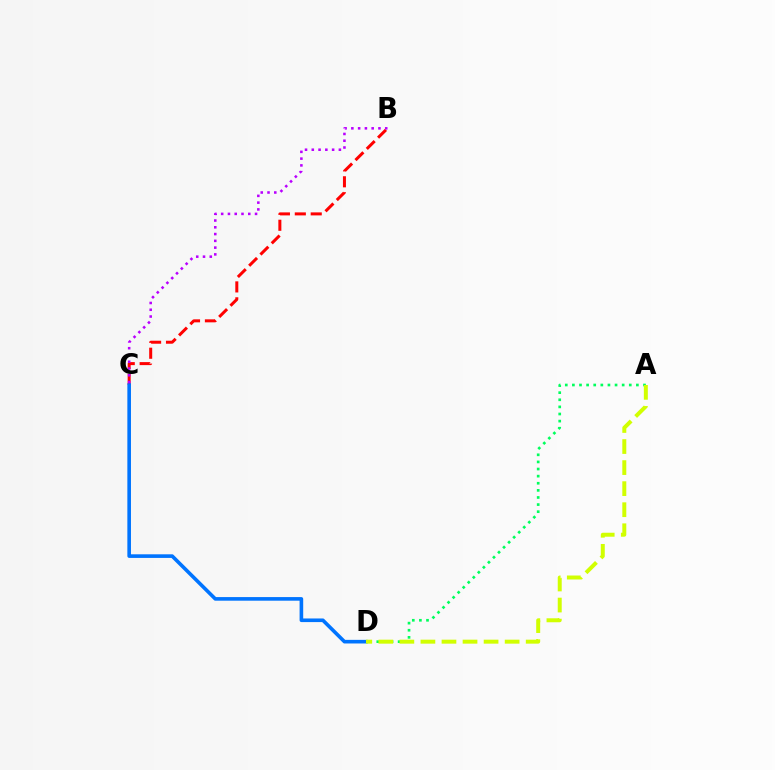{('B', 'C'): [{'color': '#ff0000', 'line_style': 'dashed', 'thickness': 2.16}, {'color': '#b900ff', 'line_style': 'dotted', 'thickness': 1.84}], ('C', 'D'): [{'color': '#0074ff', 'line_style': 'solid', 'thickness': 2.6}], ('A', 'D'): [{'color': '#00ff5c', 'line_style': 'dotted', 'thickness': 1.93}, {'color': '#d1ff00', 'line_style': 'dashed', 'thickness': 2.86}]}